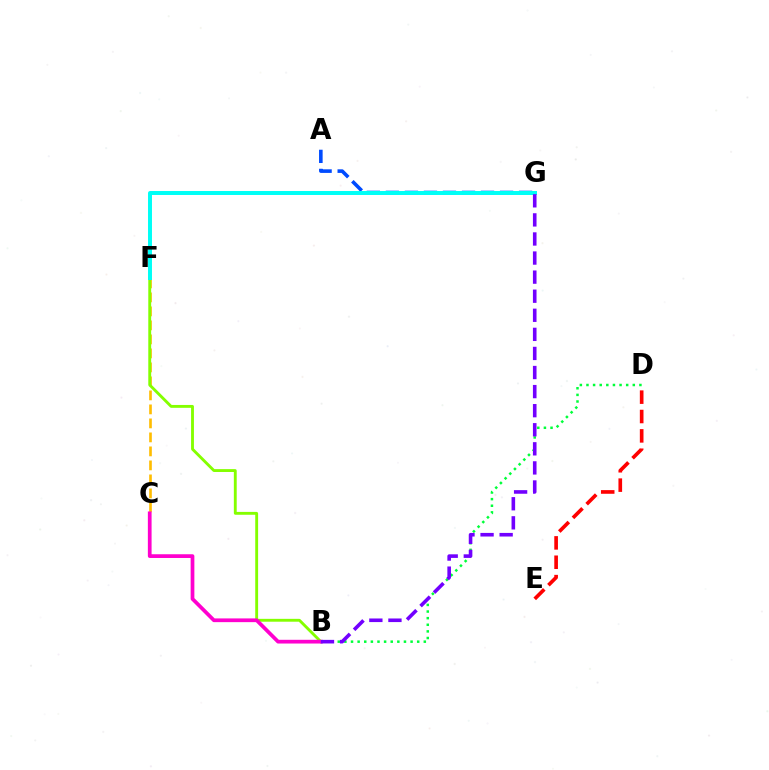{('B', 'D'): [{'color': '#00ff39', 'line_style': 'dotted', 'thickness': 1.8}], ('C', 'F'): [{'color': '#ffbd00', 'line_style': 'dashed', 'thickness': 1.9}], ('A', 'G'): [{'color': '#004bff', 'line_style': 'dashed', 'thickness': 2.59}], ('B', 'F'): [{'color': '#84ff00', 'line_style': 'solid', 'thickness': 2.07}], ('F', 'G'): [{'color': '#00fff6', 'line_style': 'solid', 'thickness': 2.85}], ('B', 'C'): [{'color': '#ff00cf', 'line_style': 'solid', 'thickness': 2.69}], ('B', 'G'): [{'color': '#7200ff', 'line_style': 'dashed', 'thickness': 2.59}], ('D', 'E'): [{'color': '#ff0000', 'line_style': 'dashed', 'thickness': 2.63}]}